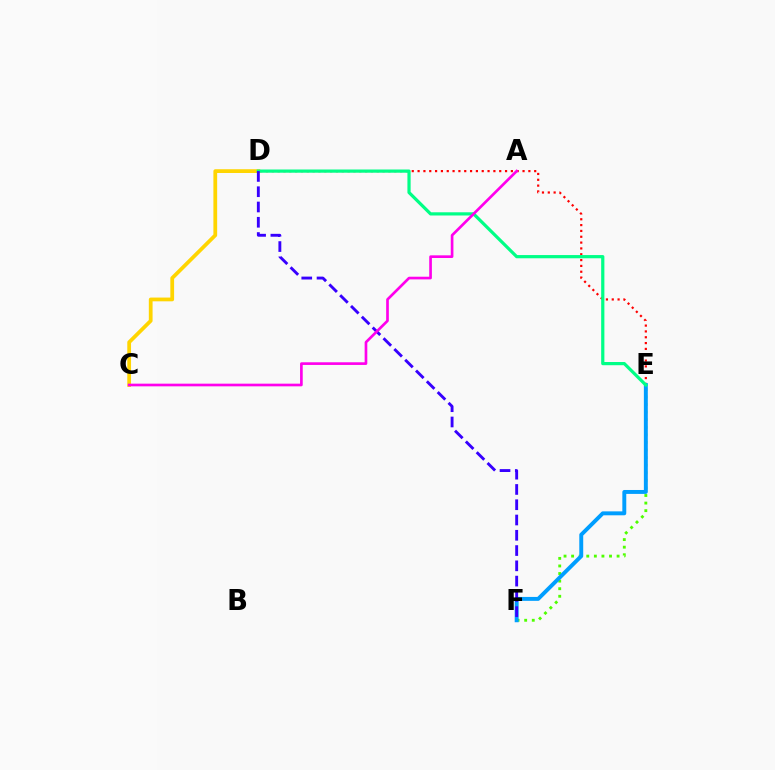{('C', 'D'): [{'color': '#ffd500', 'line_style': 'solid', 'thickness': 2.71}], ('D', 'E'): [{'color': '#ff0000', 'line_style': 'dotted', 'thickness': 1.58}, {'color': '#00ff86', 'line_style': 'solid', 'thickness': 2.31}], ('E', 'F'): [{'color': '#4fff00', 'line_style': 'dotted', 'thickness': 2.06}, {'color': '#009eff', 'line_style': 'solid', 'thickness': 2.83}], ('D', 'F'): [{'color': '#3700ff', 'line_style': 'dashed', 'thickness': 2.07}], ('A', 'C'): [{'color': '#ff00ed', 'line_style': 'solid', 'thickness': 1.92}]}